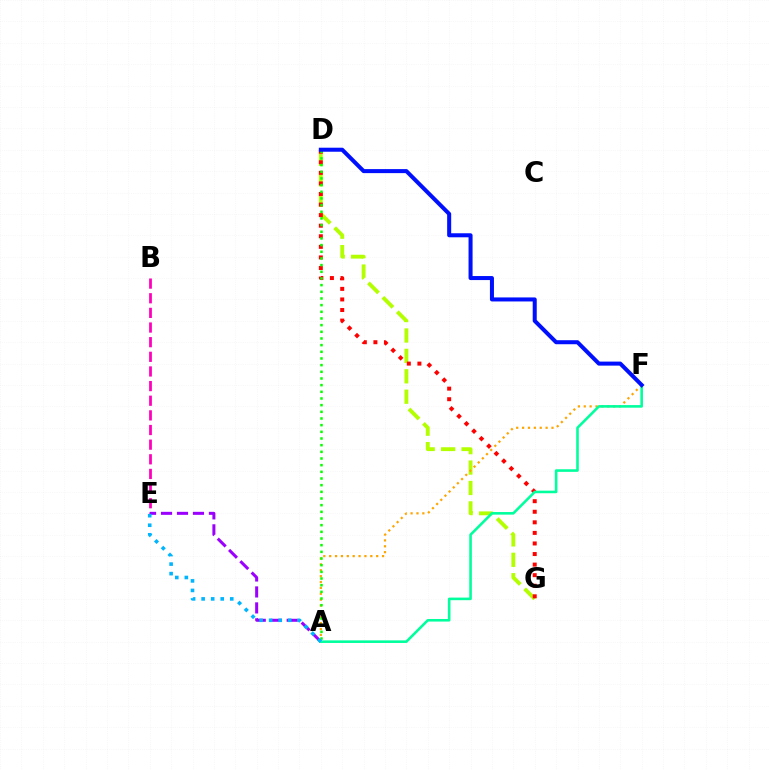{('D', 'G'): [{'color': '#b3ff00', 'line_style': 'dashed', 'thickness': 2.77}, {'color': '#ff0000', 'line_style': 'dotted', 'thickness': 2.87}], ('A', 'F'): [{'color': '#ffa500', 'line_style': 'dotted', 'thickness': 1.6}, {'color': '#00ff9d', 'line_style': 'solid', 'thickness': 1.86}], ('A', 'D'): [{'color': '#08ff00', 'line_style': 'dotted', 'thickness': 1.81}], ('B', 'E'): [{'color': '#ff00bd', 'line_style': 'dashed', 'thickness': 1.99}], ('A', 'E'): [{'color': '#9b00ff', 'line_style': 'dashed', 'thickness': 2.17}, {'color': '#00b5ff', 'line_style': 'dotted', 'thickness': 2.59}], ('D', 'F'): [{'color': '#0010ff', 'line_style': 'solid', 'thickness': 2.9}]}